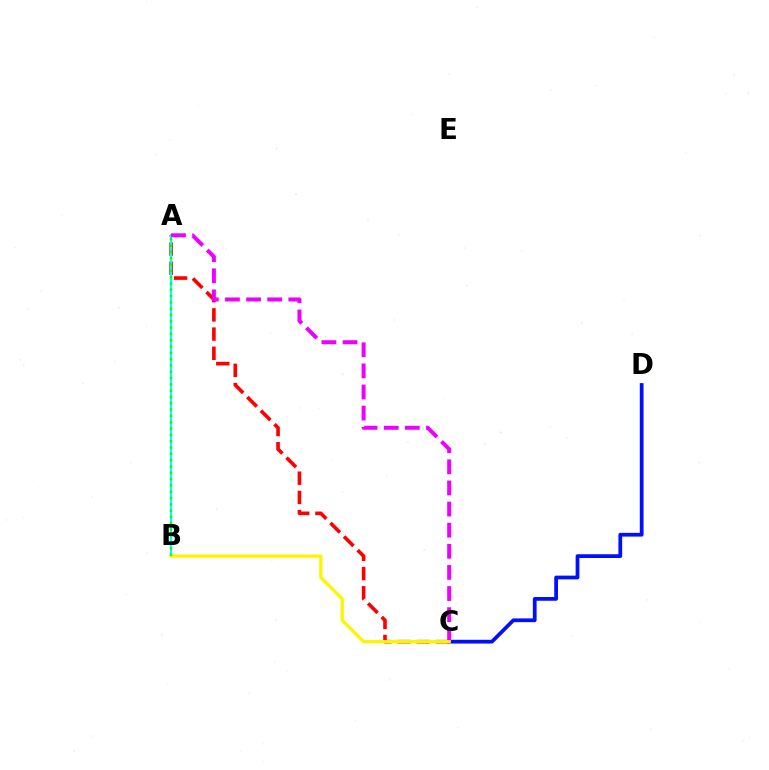{('C', 'D'): [{'color': '#0010ff', 'line_style': 'solid', 'thickness': 2.71}], ('A', 'C'): [{'color': '#ff0000', 'line_style': 'dashed', 'thickness': 2.61}, {'color': '#ee00ff', 'line_style': 'dashed', 'thickness': 2.87}], ('A', 'B'): [{'color': '#00fff6', 'line_style': 'solid', 'thickness': 1.59}, {'color': '#08ff00', 'line_style': 'dotted', 'thickness': 1.71}], ('B', 'C'): [{'color': '#fcf500', 'line_style': 'solid', 'thickness': 2.36}]}